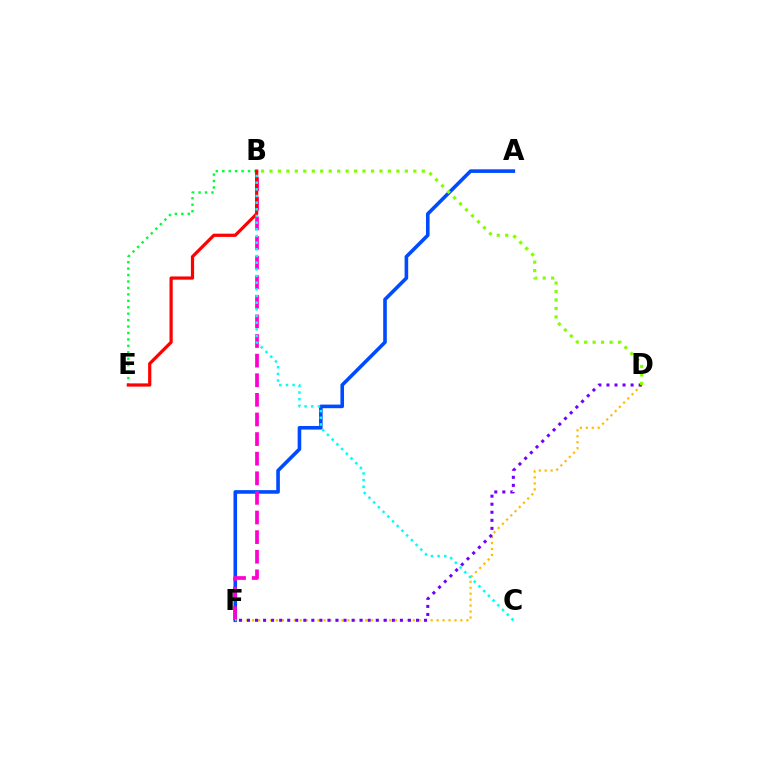{('A', 'F'): [{'color': '#004bff', 'line_style': 'solid', 'thickness': 2.6}], ('B', 'F'): [{'color': '#ff00cf', 'line_style': 'dashed', 'thickness': 2.66}], ('D', 'F'): [{'color': '#ffbd00', 'line_style': 'dotted', 'thickness': 1.62}, {'color': '#7200ff', 'line_style': 'dotted', 'thickness': 2.19}], ('B', 'E'): [{'color': '#00ff39', 'line_style': 'dotted', 'thickness': 1.75}, {'color': '#ff0000', 'line_style': 'solid', 'thickness': 2.31}], ('B', 'D'): [{'color': '#84ff00', 'line_style': 'dotted', 'thickness': 2.3}], ('B', 'C'): [{'color': '#00fff6', 'line_style': 'dotted', 'thickness': 1.81}]}